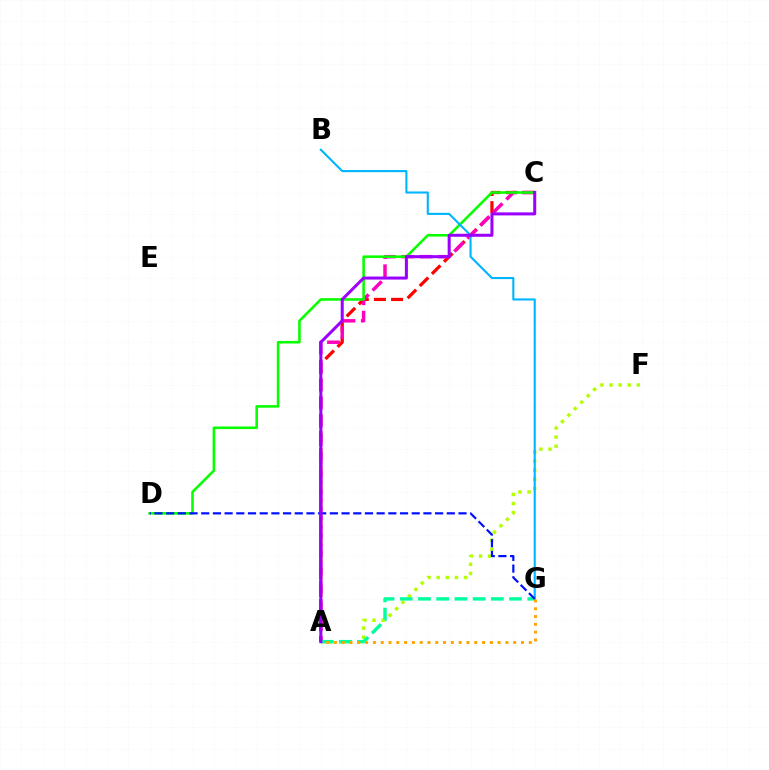{('A', 'C'): [{'color': '#ff0000', 'line_style': 'dashed', 'thickness': 2.33}, {'color': '#ff00bd', 'line_style': 'dashed', 'thickness': 2.5}, {'color': '#9b00ff', 'line_style': 'solid', 'thickness': 2.18}], ('A', 'F'): [{'color': '#b3ff00', 'line_style': 'dotted', 'thickness': 2.47}], ('C', 'D'): [{'color': '#08ff00', 'line_style': 'solid', 'thickness': 1.86}], ('B', 'G'): [{'color': '#00b5ff', 'line_style': 'solid', 'thickness': 1.51}], ('A', 'G'): [{'color': '#00ff9d', 'line_style': 'dashed', 'thickness': 2.47}, {'color': '#ffa500', 'line_style': 'dotted', 'thickness': 2.12}], ('D', 'G'): [{'color': '#0010ff', 'line_style': 'dashed', 'thickness': 1.59}]}